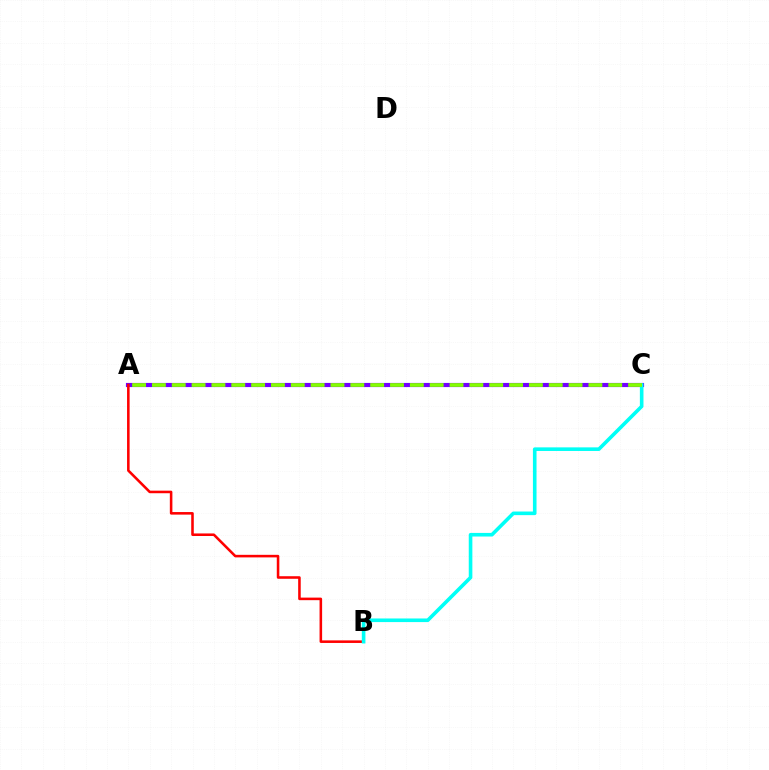{('A', 'C'): [{'color': '#7200ff', 'line_style': 'solid', 'thickness': 2.98}, {'color': '#84ff00', 'line_style': 'dashed', 'thickness': 2.7}], ('A', 'B'): [{'color': '#ff0000', 'line_style': 'solid', 'thickness': 1.85}], ('B', 'C'): [{'color': '#00fff6', 'line_style': 'solid', 'thickness': 2.6}]}